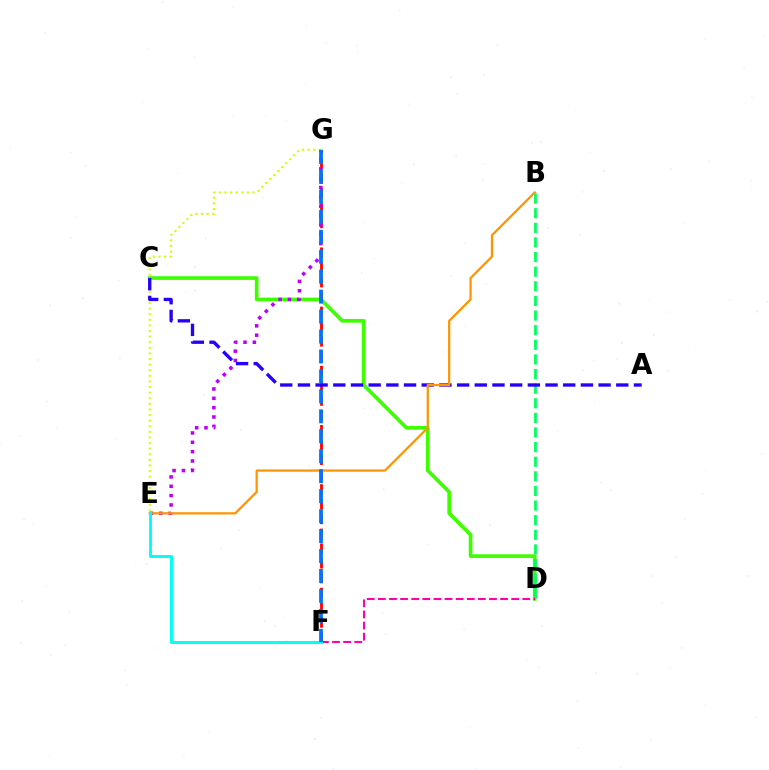{('C', 'D'): [{'color': '#3dff00', 'line_style': 'solid', 'thickness': 2.63}], ('F', 'G'): [{'color': '#ff0000', 'line_style': 'dashed', 'thickness': 2.01}, {'color': '#0074ff', 'line_style': 'dashed', 'thickness': 2.71}], ('E', 'G'): [{'color': '#d1ff00', 'line_style': 'dotted', 'thickness': 1.52}, {'color': '#b900ff', 'line_style': 'dotted', 'thickness': 2.54}], ('B', 'D'): [{'color': '#00ff5c', 'line_style': 'dashed', 'thickness': 1.99}], ('A', 'C'): [{'color': '#2500ff', 'line_style': 'dashed', 'thickness': 2.4}], ('B', 'E'): [{'color': '#ff9400', 'line_style': 'solid', 'thickness': 1.61}], ('D', 'F'): [{'color': '#ff00ac', 'line_style': 'dashed', 'thickness': 1.51}], ('E', 'F'): [{'color': '#00fff6', 'line_style': 'solid', 'thickness': 2.12}]}